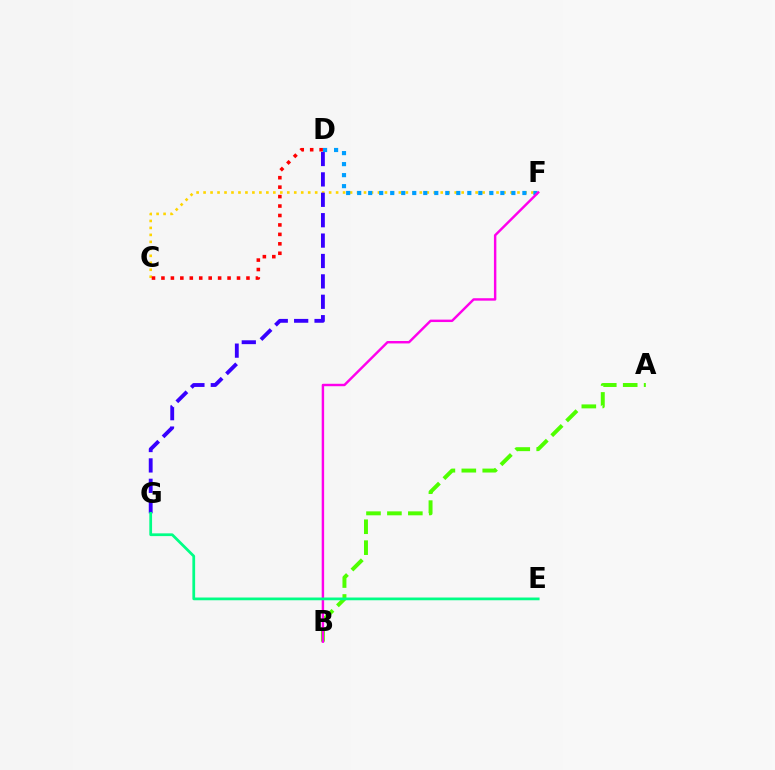{('C', 'F'): [{'color': '#ffd500', 'line_style': 'dotted', 'thickness': 1.9}], ('C', 'D'): [{'color': '#ff0000', 'line_style': 'dotted', 'thickness': 2.57}], ('A', 'B'): [{'color': '#4fff00', 'line_style': 'dashed', 'thickness': 2.84}], ('D', 'G'): [{'color': '#3700ff', 'line_style': 'dashed', 'thickness': 2.77}], ('D', 'F'): [{'color': '#009eff', 'line_style': 'dotted', 'thickness': 2.99}], ('B', 'F'): [{'color': '#ff00ed', 'line_style': 'solid', 'thickness': 1.75}], ('E', 'G'): [{'color': '#00ff86', 'line_style': 'solid', 'thickness': 1.98}]}